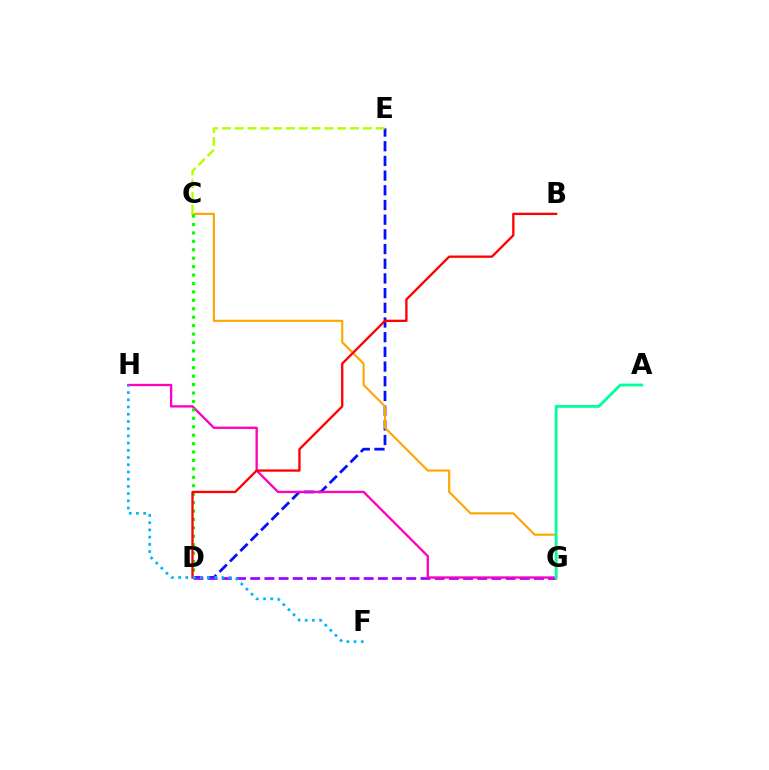{('D', 'E'): [{'color': '#0010ff', 'line_style': 'dashed', 'thickness': 2.0}], ('D', 'G'): [{'color': '#9b00ff', 'line_style': 'dashed', 'thickness': 1.93}], ('G', 'H'): [{'color': '#ff00bd', 'line_style': 'solid', 'thickness': 1.67}], ('C', 'G'): [{'color': '#ffa500', 'line_style': 'solid', 'thickness': 1.54}], ('C', 'D'): [{'color': '#08ff00', 'line_style': 'dotted', 'thickness': 2.29}], ('A', 'G'): [{'color': '#00ff9d', 'line_style': 'solid', 'thickness': 2.04}], ('C', 'E'): [{'color': '#b3ff00', 'line_style': 'dashed', 'thickness': 1.74}], ('B', 'D'): [{'color': '#ff0000', 'line_style': 'solid', 'thickness': 1.67}], ('F', 'H'): [{'color': '#00b5ff', 'line_style': 'dotted', 'thickness': 1.96}]}